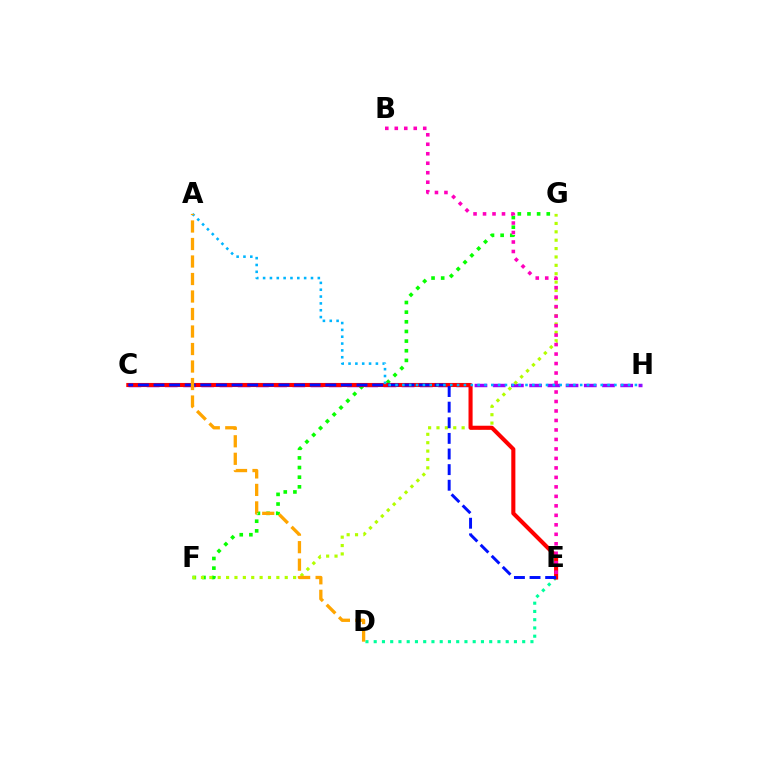{('F', 'G'): [{'color': '#08ff00', 'line_style': 'dotted', 'thickness': 2.62}, {'color': '#b3ff00', 'line_style': 'dotted', 'thickness': 2.28}], ('D', 'E'): [{'color': '#00ff9d', 'line_style': 'dotted', 'thickness': 2.24}], ('C', 'H'): [{'color': '#9b00ff', 'line_style': 'dashed', 'thickness': 2.47}], ('C', 'E'): [{'color': '#ff0000', 'line_style': 'solid', 'thickness': 2.94}, {'color': '#0010ff', 'line_style': 'dashed', 'thickness': 2.12}], ('B', 'E'): [{'color': '#ff00bd', 'line_style': 'dotted', 'thickness': 2.58}], ('A', 'H'): [{'color': '#00b5ff', 'line_style': 'dotted', 'thickness': 1.86}], ('A', 'D'): [{'color': '#ffa500', 'line_style': 'dashed', 'thickness': 2.38}]}